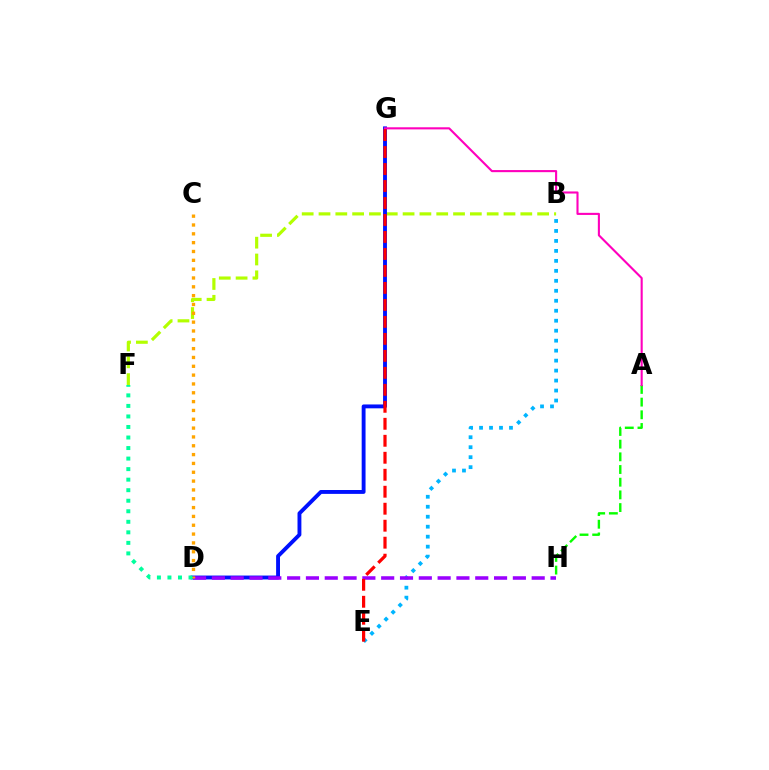{('B', 'F'): [{'color': '#b3ff00', 'line_style': 'dashed', 'thickness': 2.28}], ('D', 'G'): [{'color': '#0010ff', 'line_style': 'solid', 'thickness': 2.79}], ('B', 'E'): [{'color': '#00b5ff', 'line_style': 'dotted', 'thickness': 2.71}], ('A', 'H'): [{'color': '#08ff00', 'line_style': 'dashed', 'thickness': 1.72}], ('D', 'H'): [{'color': '#9b00ff', 'line_style': 'dashed', 'thickness': 2.56}], ('C', 'D'): [{'color': '#ffa500', 'line_style': 'dotted', 'thickness': 2.4}], ('A', 'G'): [{'color': '#ff00bd', 'line_style': 'solid', 'thickness': 1.52}], ('D', 'F'): [{'color': '#00ff9d', 'line_style': 'dotted', 'thickness': 2.86}], ('E', 'G'): [{'color': '#ff0000', 'line_style': 'dashed', 'thickness': 2.31}]}